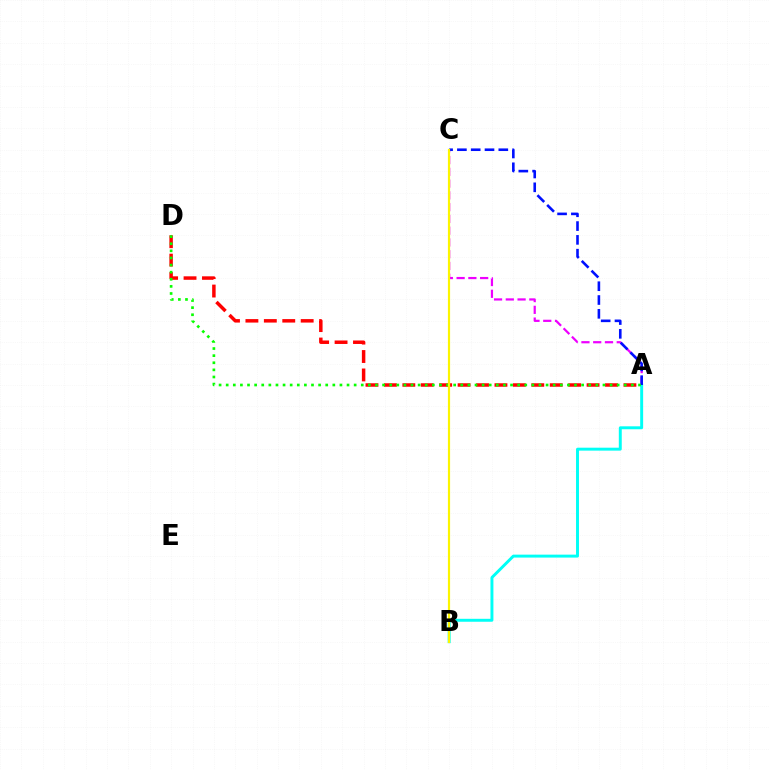{('A', 'C'): [{'color': '#ee00ff', 'line_style': 'dashed', 'thickness': 1.6}, {'color': '#0010ff', 'line_style': 'dashed', 'thickness': 1.87}], ('A', 'B'): [{'color': '#00fff6', 'line_style': 'solid', 'thickness': 2.12}], ('A', 'D'): [{'color': '#ff0000', 'line_style': 'dashed', 'thickness': 2.5}, {'color': '#08ff00', 'line_style': 'dotted', 'thickness': 1.93}], ('B', 'C'): [{'color': '#fcf500', 'line_style': 'solid', 'thickness': 1.57}]}